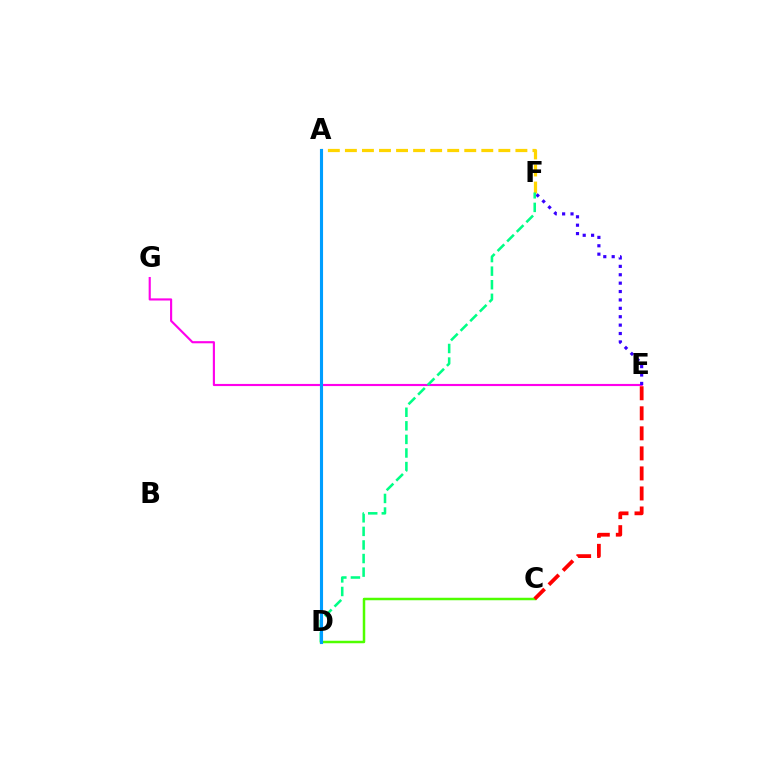{('A', 'F'): [{'color': '#ffd500', 'line_style': 'dashed', 'thickness': 2.32}], ('E', 'G'): [{'color': '#ff00ed', 'line_style': 'solid', 'thickness': 1.54}], ('E', 'F'): [{'color': '#3700ff', 'line_style': 'dotted', 'thickness': 2.28}], ('C', 'D'): [{'color': '#4fff00', 'line_style': 'solid', 'thickness': 1.8}], ('C', 'E'): [{'color': '#ff0000', 'line_style': 'dashed', 'thickness': 2.72}], ('D', 'F'): [{'color': '#00ff86', 'line_style': 'dashed', 'thickness': 1.84}], ('A', 'D'): [{'color': '#009eff', 'line_style': 'solid', 'thickness': 2.24}]}